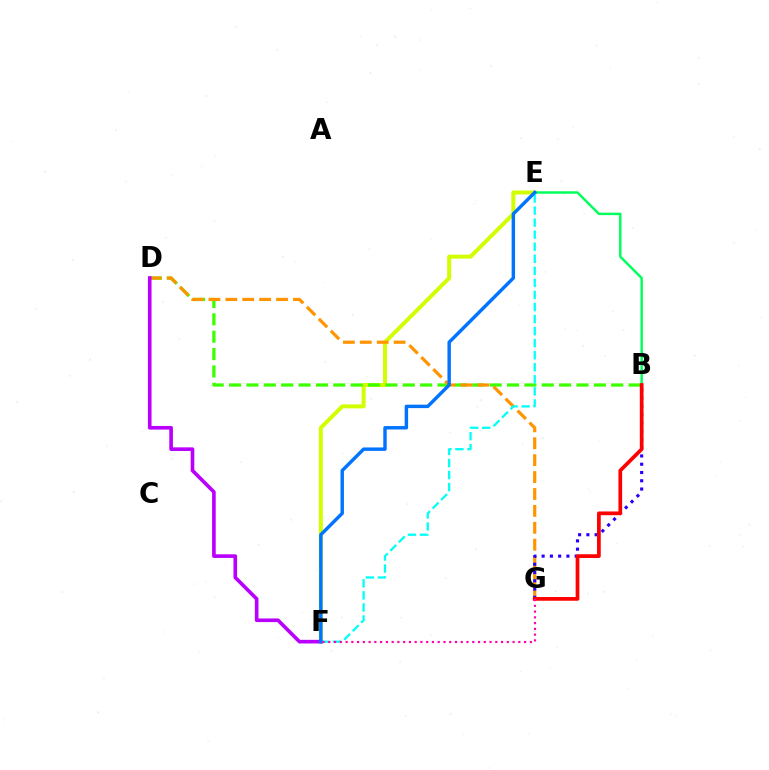{('E', 'F'): [{'color': '#d1ff00', 'line_style': 'solid', 'thickness': 2.86}, {'color': '#00fff6', 'line_style': 'dashed', 'thickness': 1.64}, {'color': '#0074ff', 'line_style': 'solid', 'thickness': 2.47}], ('B', 'E'): [{'color': '#00ff5c', 'line_style': 'solid', 'thickness': 1.77}], ('B', 'D'): [{'color': '#3dff00', 'line_style': 'dashed', 'thickness': 2.36}], ('D', 'G'): [{'color': '#ff9400', 'line_style': 'dashed', 'thickness': 2.3}], ('B', 'G'): [{'color': '#2500ff', 'line_style': 'dotted', 'thickness': 2.25}, {'color': '#ff0000', 'line_style': 'solid', 'thickness': 2.68}], ('D', 'F'): [{'color': '#b900ff', 'line_style': 'solid', 'thickness': 2.62}], ('F', 'G'): [{'color': '#ff00ac', 'line_style': 'dotted', 'thickness': 1.56}]}